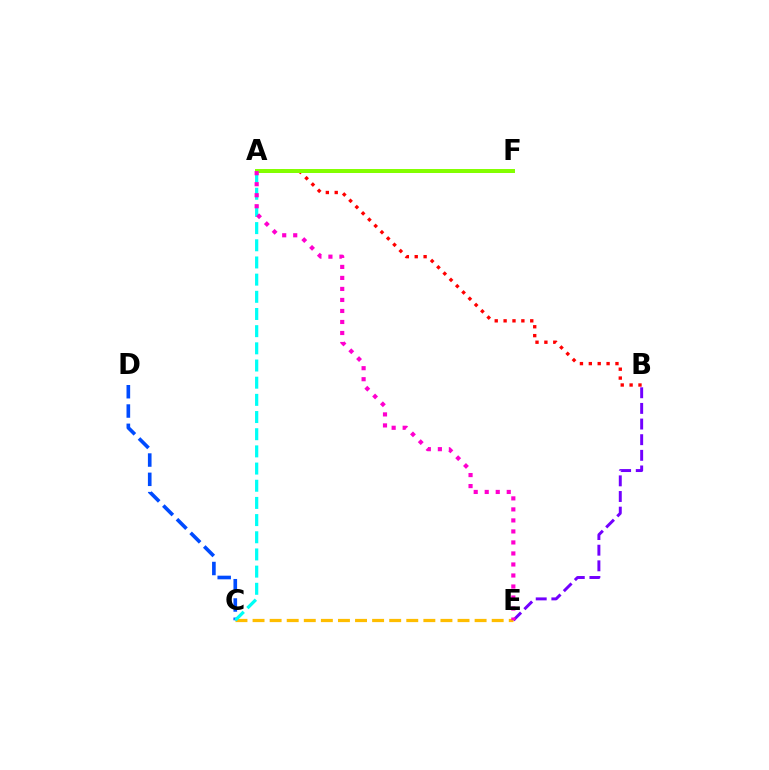{('B', 'E'): [{'color': '#7200ff', 'line_style': 'dashed', 'thickness': 2.12}], ('C', 'E'): [{'color': '#ffbd00', 'line_style': 'dashed', 'thickness': 2.32}], ('C', 'D'): [{'color': '#004bff', 'line_style': 'dashed', 'thickness': 2.62}], ('A', 'C'): [{'color': '#00fff6', 'line_style': 'dashed', 'thickness': 2.33}], ('A', 'B'): [{'color': '#ff0000', 'line_style': 'dotted', 'thickness': 2.41}], ('A', 'F'): [{'color': '#00ff39', 'line_style': 'solid', 'thickness': 1.94}, {'color': '#84ff00', 'line_style': 'solid', 'thickness': 2.86}], ('A', 'E'): [{'color': '#ff00cf', 'line_style': 'dotted', 'thickness': 2.99}]}